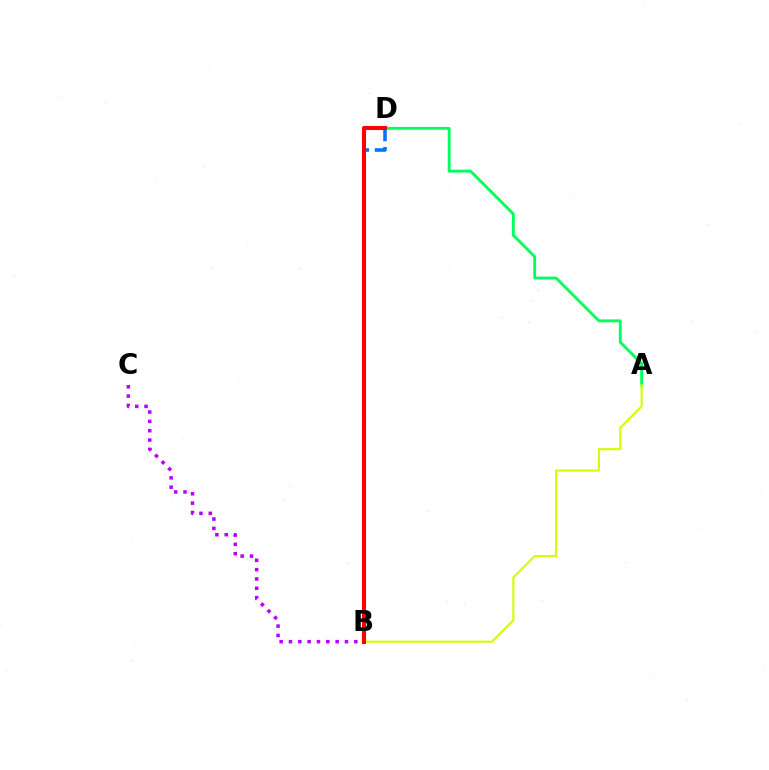{('A', 'D'): [{'color': '#00ff5c', 'line_style': 'solid', 'thickness': 2.07}], ('B', 'D'): [{'color': '#0074ff', 'line_style': 'dashed', 'thickness': 2.58}, {'color': '#ff0000', 'line_style': 'solid', 'thickness': 2.94}], ('B', 'C'): [{'color': '#b900ff', 'line_style': 'dotted', 'thickness': 2.54}], ('A', 'B'): [{'color': '#d1ff00', 'line_style': 'solid', 'thickness': 1.52}]}